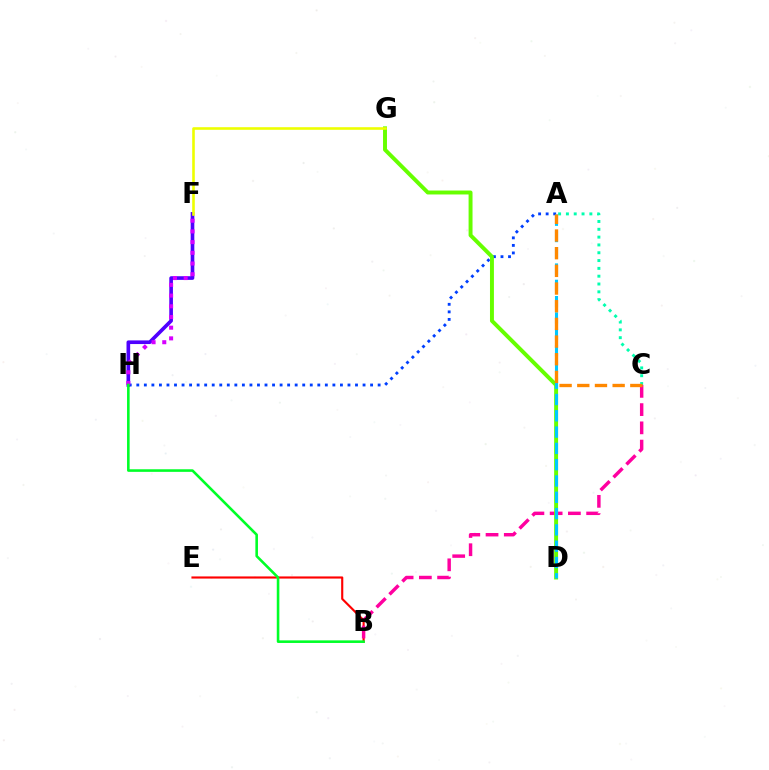{('A', 'H'): [{'color': '#003fff', 'line_style': 'dotted', 'thickness': 2.05}], ('B', 'E'): [{'color': '#ff0000', 'line_style': 'solid', 'thickness': 1.54}], ('B', 'C'): [{'color': '#ff00a0', 'line_style': 'dashed', 'thickness': 2.48}], ('D', 'G'): [{'color': '#66ff00', 'line_style': 'solid', 'thickness': 2.84}], ('A', 'D'): [{'color': '#00c7ff', 'line_style': 'dashed', 'thickness': 2.21}], ('F', 'H'): [{'color': '#4f00ff', 'line_style': 'solid', 'thickness': 2.63}, {'color': '#d600ff', 'line_style': 'dotted', 'thickness': 2.91}], ('A', 'C'): [{'color': '#00ffaf', 'line_style': 'dotted', 'thickness': 2.12}, {'color': '#ff8800', 'line_style': 'dashed', 'thickness': 2.4}], ('F', 'G'): [{'color': '#eeff00', 'line_style': 'solid', 'thickness': 1.87}], ('B', 'H'): [{'color': '#00ff27', 'line_style': 'solid', 'thickness': 1.87}]}